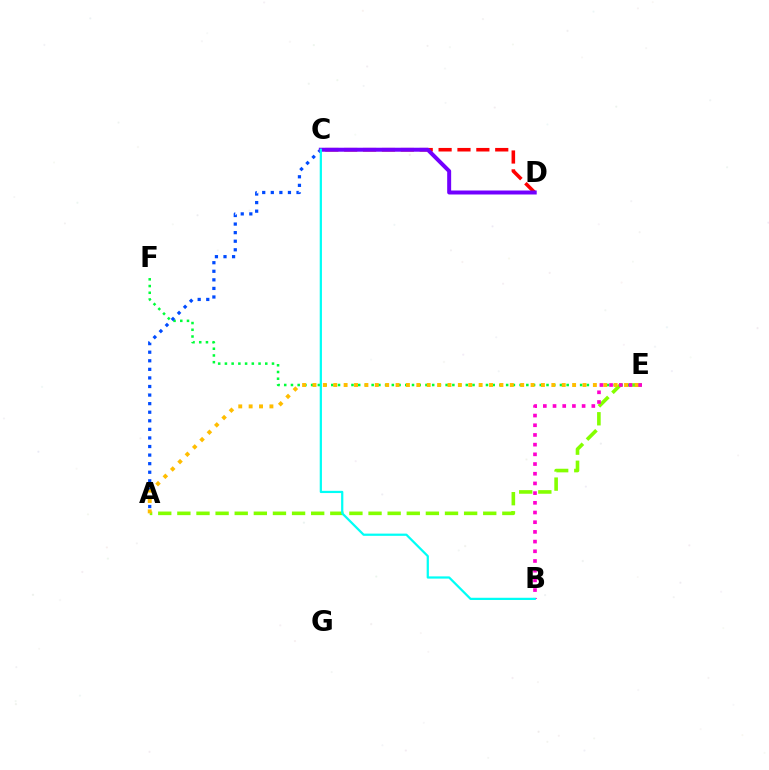{('A', 'E'): [{'color': '#84ff00', 'line_style': 'dashed', 'thickness': 2.6}, {'color': '#ffbd00', 'line_style': 'dotted', 'thickness': 2.82}], ('E', 'F'): [{'color': '#00ff39', 'line_style': 'dotted', 'thickness': 1.83}], ('A', 'C'): [{'color': '#004bff', 'line_style': 'dotted', 'thickness': 2.33}], ('B', 'E'): [{'color': '#ff00cf', 'line_style': 'dotted', 'thickness': 2.63}], ('C', 'D'): [{'color': '#ff0000', 'line_style': 'dashed', 'thickness': 2.56}, {'color': '#7200ff', 'line_style': 'solid', 'thickness': 2.86}], ('B', 'C'): [{'color': '#00fff6', 'line_style': 'solid', 'thickness': 1.61}]}